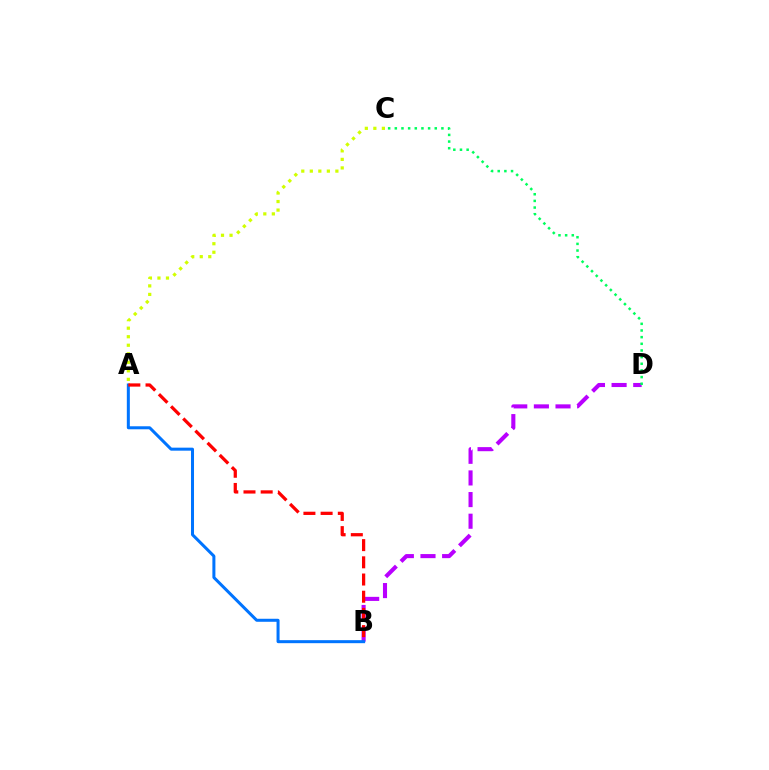{('B', 'D'): [{'color': '#b900ff', 'line_style': 'dashed', 'thickness': 2.94}], ('C', 'D'): [{'color': '#00ff5c', 'line_style': 'dotted', 'thickness': 1.81}], ('A', 'C'): [{'color': '#d1ff00', 'line_style': 'dotted', 'thickness': 2.32}], ('A', 'B'): [{'color': '#0074ff', 'line_style': 'solid', 'thickness': 2.17}, {'color': '#ff0000', 'line_style': 'dashed', 'thickness': 2.34}]}